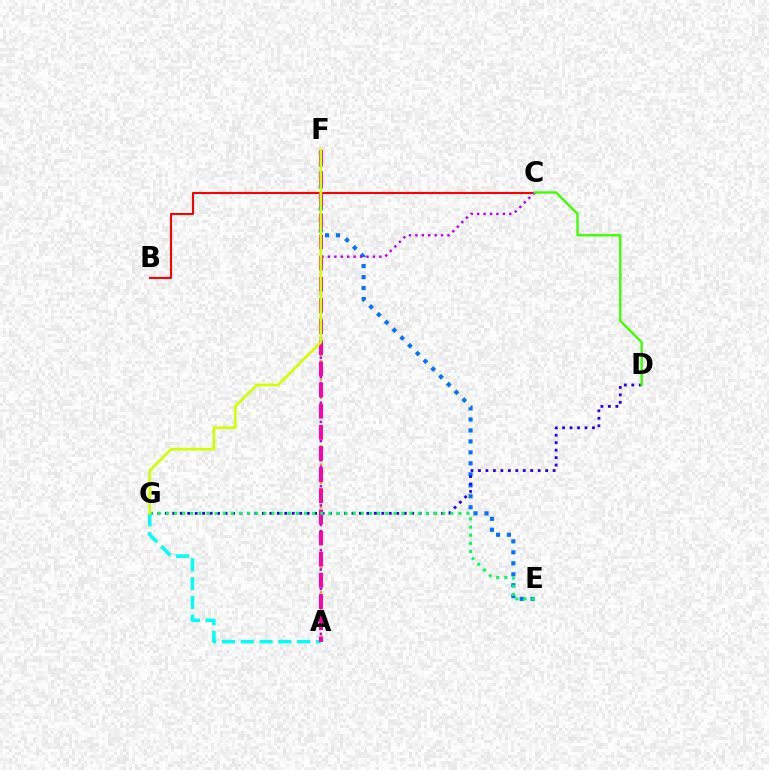{('A', 'F'): [{'color': '#ff9400', 'line_style': 'dotted', 'thickness': 1.65}, {'color': '#ff00ac', 'line_style': 'dashed', 'thickness': 2.87}], ('B', 'C'): [{'color': '#ff0000', 'line_style': 'solid', 'thickness': 1.51}], ('E', 'F'): [{'color': '#0074ff', 'line_style': 'dotted', 'thickness': 2.98}], ('A', 'C'): [{'color': '#b900ff', 'line_style': 'dotted', 'thickness': 1.74}], ('A', 'G'): [{'color': '#00fff6', 'line_style': 'dashed', 'thickness': 2.55}], ('D', 'G'): [{'color': '#2500ff', 'line_style': 'dotted', 'thickness': 2.03}], ('E', 'G'): [{'color': '#00ff5c', 'line_style': 'dotted', 'thickness': 2.21}], ('C', 'D'): [{'color': '#3dff00', 'line_style': 'solid', 'thickness': 1.72}], ('F', 'G'): [{'color': '#d1ff00', 'line_style': 'solid', 'thickness': 1.92}]}